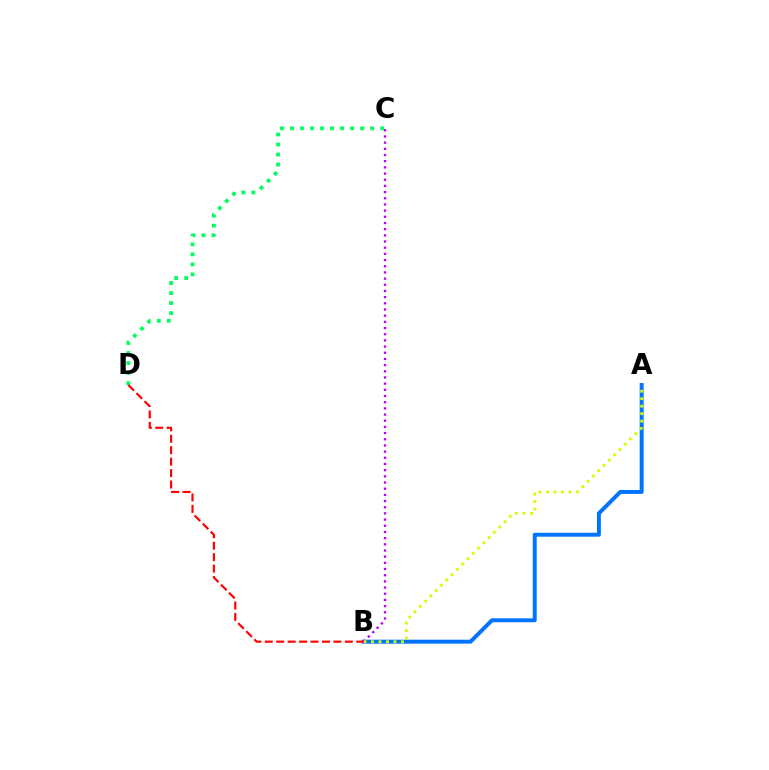{('A', 'B'): [{'color': '#0074ff', 'line_style': 'solid', 'thickness': 2.84}, {'color': '#d1ff00', 'line_style': 'dotted', 'thickness': 2.03}], ('B', 'C'): [{'color': '#b900ff', 'line_style': 'dotted', 'thickness': 1.68}], ('C', 'D'): [{'color': '#00ff5c', 'line_style': 'dotted', 'thickness': 2.72}], ('B', 'D'): [{'color': '#ff0000', 'line_style': 'dashed', 'thickness': 1.55}]}